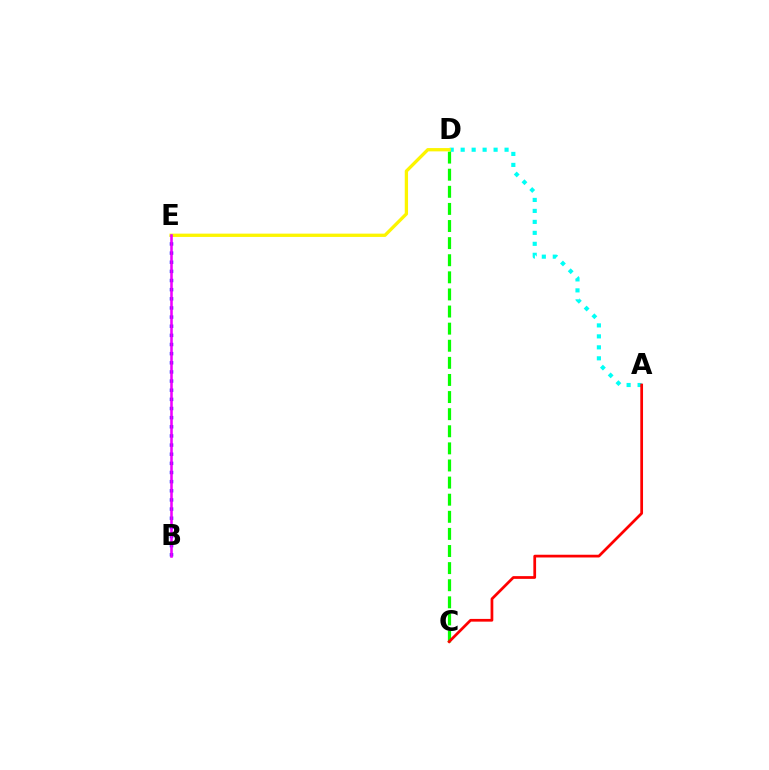{('A', 'D'): [{'color': '#00fff6', 'line_style': 'dotted', 'thickness': 2.98}], ('C', 'D'): [{'color': '#08ff00', 'line_style': 'dashed', 'thickness': 2.32}], ('B', 'E'): [{'color': '#0010ff', 'line_style': 'dotted', 'thickness': 2.48}, {'color': '#ee00ff', 'line_style': 'solid', 'thickness': 1.84}], ('A', 'C'): [{'color': '#ff0000', 'line_style': 'solid', 'thickness': 1.97}], ('D', 'E'): [{'color': '#fcf500', 'line_style': 'solid', 'thickness': 2.37}]}